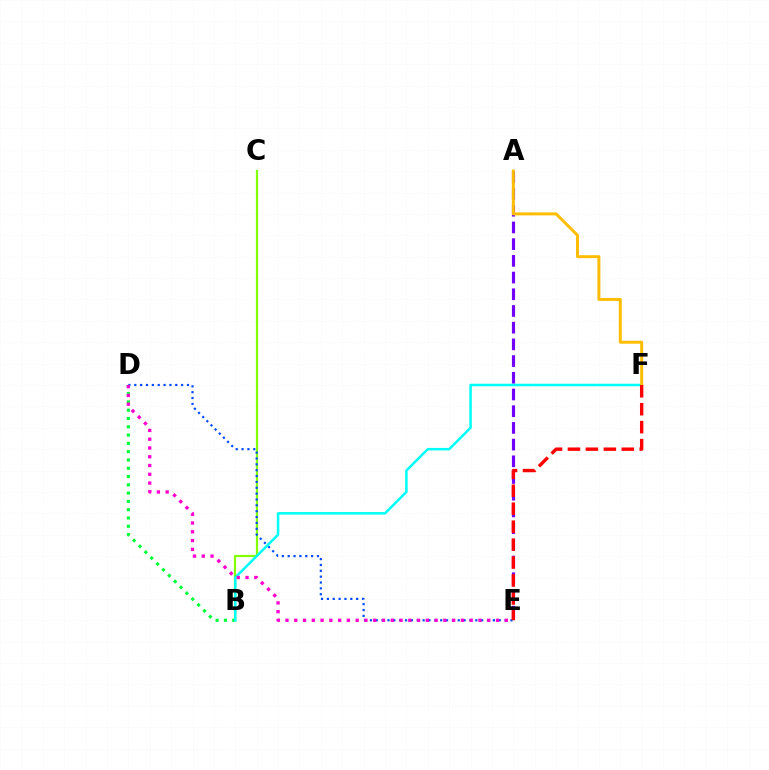{('B', 'D'): [{'color': '#00ff39', 'line_style': 'dotted', 'thickness': 2.25}], ('B', 'C'): [{'color': '#84ff00', 'line_style': 'solid', 'thickness': 1.6}], ('A', 'E'): [{'color': '#7200ff', 'line_style': 'dashed', 'thickness': 2.27}], ('D', 'E'): [{'color': '#004bff', 'line_style': 'dotted', 'thickness': 1.59}, {'color': '#ff00cf', 'line_style': 'dotted', 'thickness': 2.38}], ('B', 'F'): [{'color': '#00fff6', 'line_style': 'solid', 'thickness': 1.81}], ('A', 'F'): [{'color': '#ffbd00', 'line_style': 'solid', 'thickness': 2.14}], ('E', 'F'): [{'color': '#ff0000', 'line_style': 'dashed', 'thickness': 2.44}]}